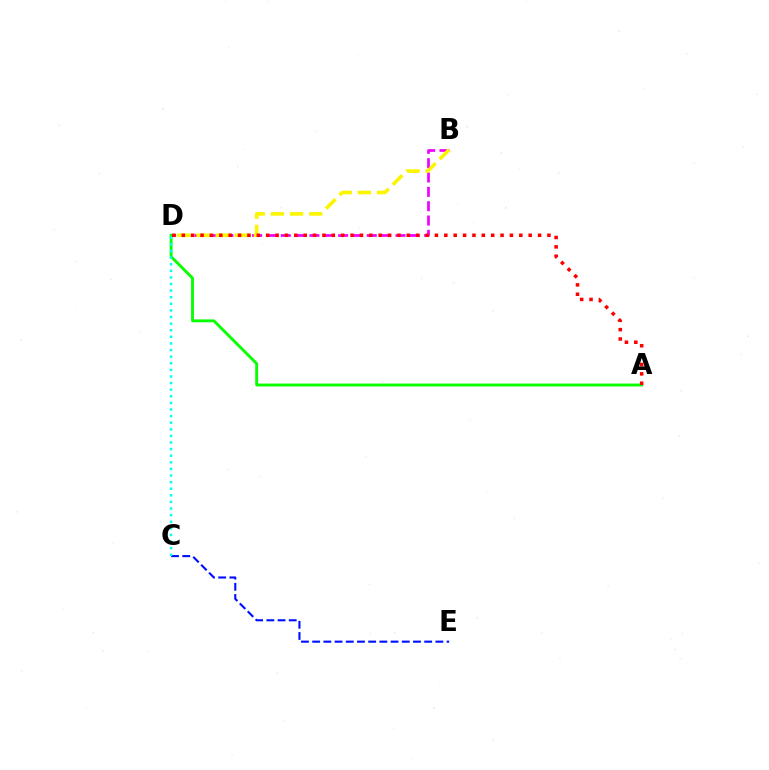{('C', 'E'): [{'color': '#0010ff', 'line_style': 'dashed', 'thickness': 1.52}], ('B', 'D'): [{'color': '#ee00ff', 'line_style': 'dashed', 'thickness': 1.95}, {'color': '#fcf500', 'line_style': 'dashed', 'thickness': 2.6}], ('A', 'D'): [{'color': '#08ff00', 'line_style': 'solid', 'thickness': 2.07}, {'color': '#ff0000', 'line_style': 'dotted', 'thickness': 2.55}], ('C', 'D'): [{'color': '#00fff6', 'line_style': 'dotted', 'thickness': 1.79}]}